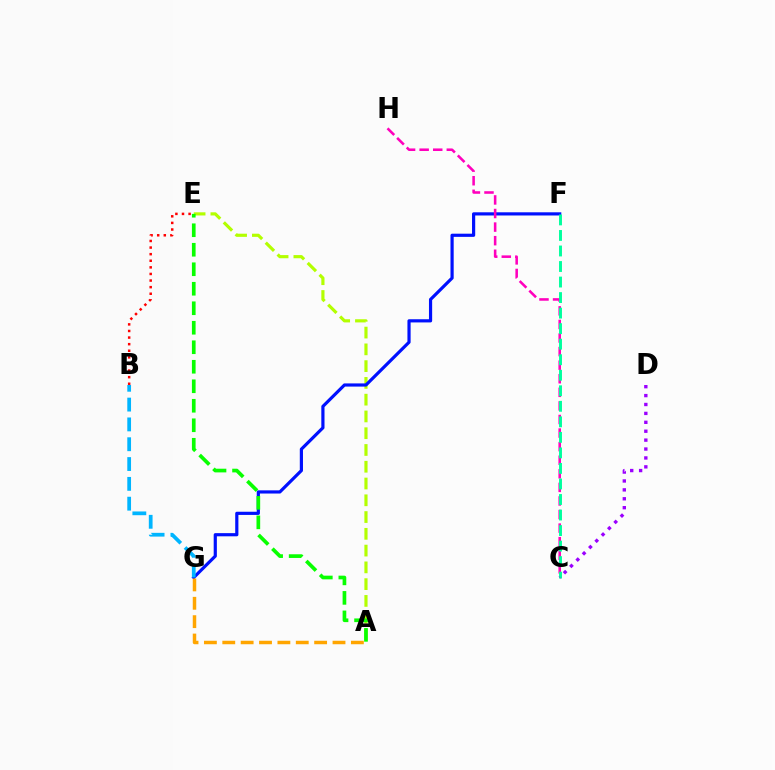{('A', 'E'): [{'color': '#b3ff00', 'line_style': 'dashed', 'thickness': 2.28}, {'color': '#08ff00', 'line_style': 'dashed', 'thickness': 2.65}], ('F', 'G'): [{'color': '#0010ff', 'line_style': 'solid', 'thickness': 2.29}], ('C', 'H'): [{'color': '#ff00bd', 'line_style': 'dashed', 'thickness': 1.84}], ('C', 'F'): [{'color': '#00ff9d', 'line_style': 'dashed', 'thickness': 2.11}], ('C', 'D'): [{'color': '#9b00ff', 'line_style': 'dotted', 'thickness': 2.42}], ('B', 'G'): [{'color': '#00b5ff', 'line_style': 'dashed', 'thickness': 2.69}], ('A', 'G'): [{'color': '#ffa500', 'line_style': 'dashed', 'thickness': 2.5}], ('B', 'E'): [{'color': '#ff0000', 'line_style': 'dotted', 'thickness': 1.79}]}